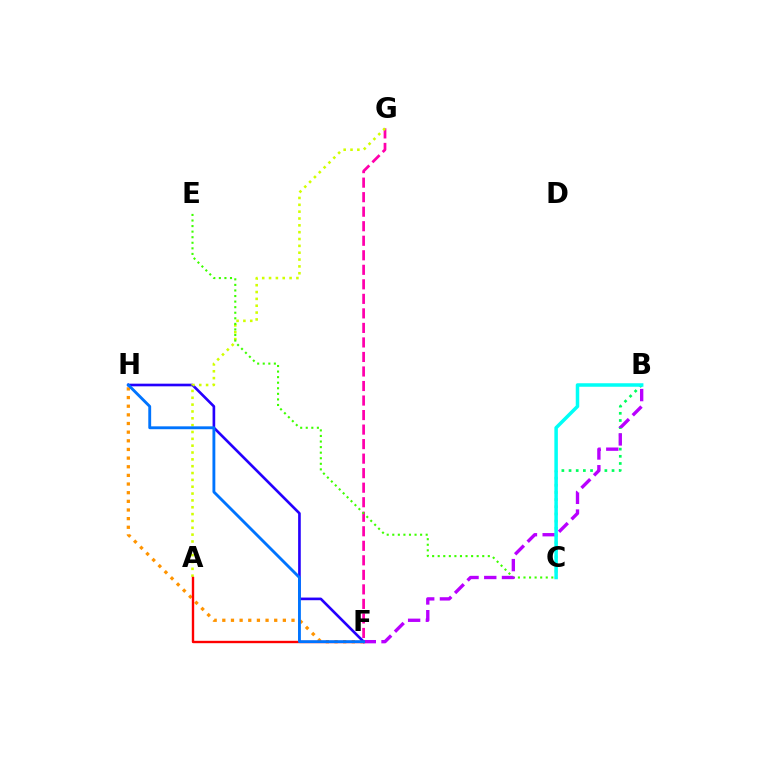{('F', 'H'): [{'color': '#ff9400', 'line_style': 'dotted', 'thickness': 2.35}, {'color': '#2500ff', 'line_style': 'solid', 'thickness': 1.91}, {'color': '#0074ff', 'line_style': 'solid', 'thickness': 2.06}], ('F', 'G'): [{'color': '#ff00ac', 'line_style': 'dashed', 'thickness': 1.97}], ('A', 'G'): [{'color': '#d1ff00', 'line_style': 'dotted', 'thickness': 1.86}], ('C', 'E'): [{'color': '#3dff00', 'line_style': 'dotted', 'thickness': 1.51}], ('B', 'C'): [{'color': '#00ff5c', 'line_style': 'dotted', 'thickness': 1.95}, {'color': '#00fff6', 'line_style': 'solid', 'thickness': 2.52}], ('B', 'F'): [{'color': '#b900ff', 'line_style': 'dashed', 'thickness': 2.41}], ('A', 'F'): [{'color': '#ff0000', 'line_style': 'solid', 'thickness': 1.71}]}